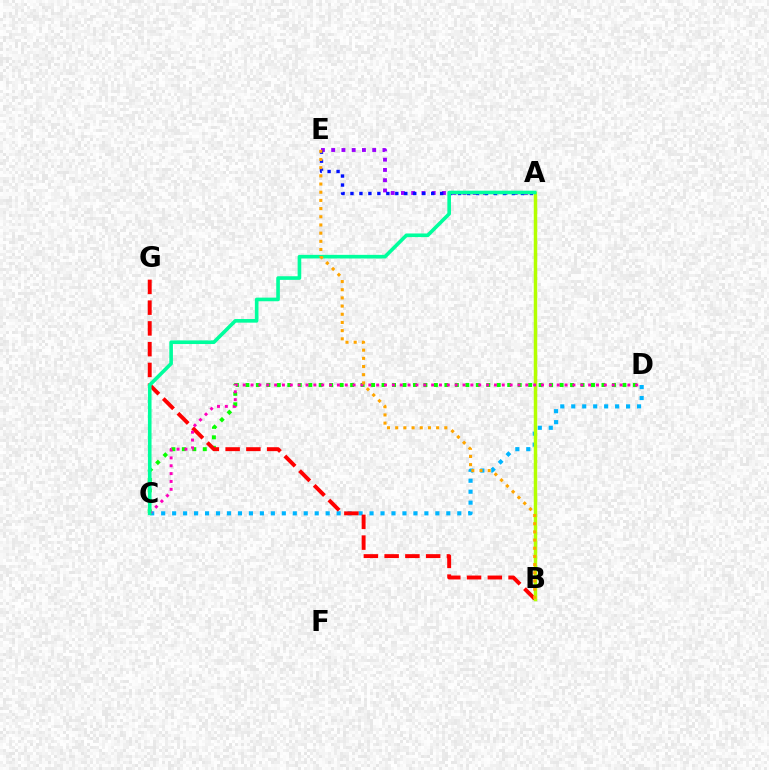{('A', 'E'): [{'color': '#9b00ff', 'line_style': 'dotted', 'thickness': 2.79}, {'color': '#0010ff', 'line_style': 'dotted', 'thickness': 2.44}], ('C', 'D'): [{'color': '#08ff00', 'line_style': 'dotted', 'thickness': 2.85}, {'color': '#00b5ff', 'line_style': 'dotted', 'thickness': 2.98}, {'color': '#ff00bd', 'line_style': 'dotted', 'thickness': 2.13}], ('B', 'G'): [{'color': '#ff0000', 'line_style': 'dashed', 'thickness': 2.82}], ('A', 'B'): [{'color': '#b3ff00', 'line_style': 'solid', 'thickness': 2.5}], ('A', 'C'): [{'color': '#00ff9d', 'line_style': 'solid', 'thickness': 2.61}], ('B', 'E'): [{'color': '#ffa500', 'line_style': 'dotted', 'thickness': 2.22}]}